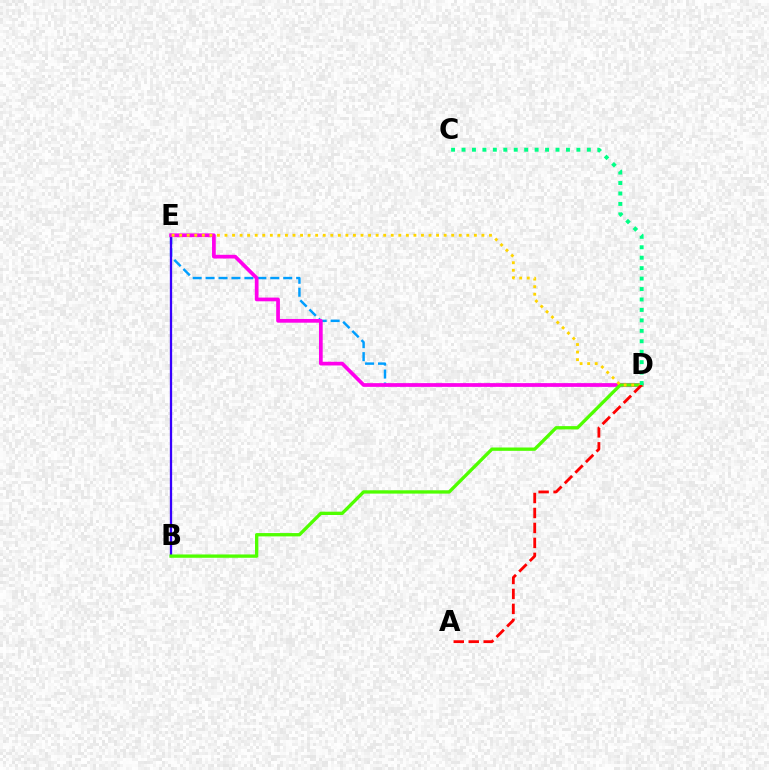{('D', 'E'): [{'color': '#009eff', 'line_style': 'dashed', 'thickness': 1.76}, {'color': '#ff00ed', 'line_style': 'solid', 'thickness': 2.68}, {'color': '#ffd500', 'line_style': 'dotted', 'thickness': 2.05}], ('B', 'E'): [{'color': '#3700ff', 'line_style': 'solid', 'thickness': 1.65}], ('B', 'D'): [{'color': '#4fff00', 'line_style': 'solid', 'thickness': 2.39}], ('A', 'D'): [{'color': '#ff0000', 'line_style': 'dashed', 'thickness': 2.03}], ('C', 'D'): [{'color': '#00ff86', 'line_style': 'dotted', 'thickness': 2.84}]}